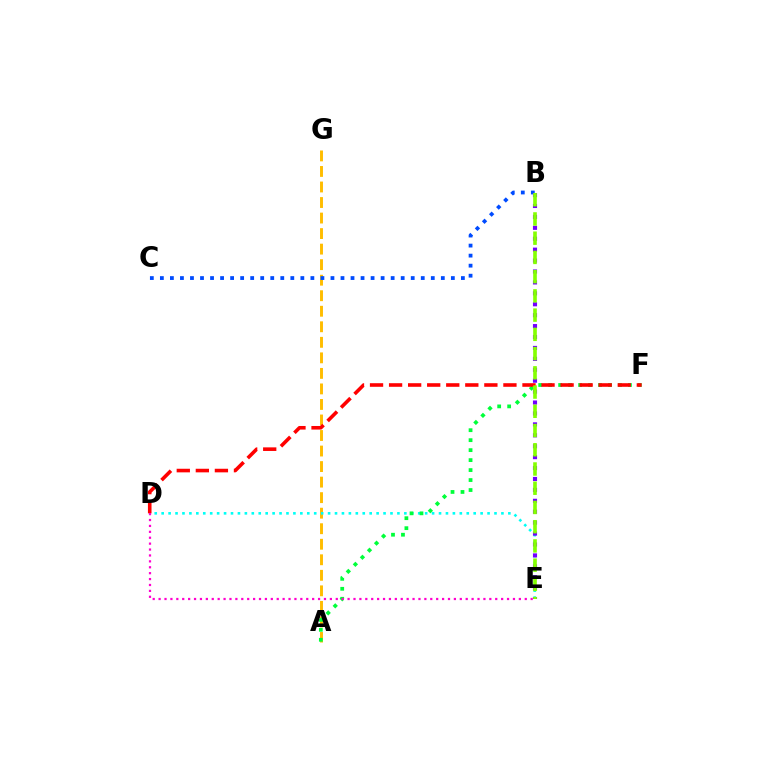{('A', 'G'): [{'color': '#ffbd00', 'line_style': 'dashed', 'thickness': 2.11}], ('B', 'C'): [{'color': '#004bff', 'line_style': 'dotted', 'thickness': 2.73}], ('D', 'E'): [{'color': '#00fff6', 'line_style': 'dotted', 'thickness': 1.88}, {'color': '#ff00cf', 'line_style': 'dotted', 'thickness': 1.6}], ('A', 'F'): [{'color': '#00ff39', 'line_style': 'dotted', 'thickness': 2.71}], ('B', 'E'): [{'color': '#7200ff', 'line_style': 'dotted', 'thickness': 2.97}, {'color': '#84ff00', 'line_style': 'dashed', 'thickness': 2.61}], ('D', 'F'): [{'color': '#ff0000', 'line_style': 'dashed', 'thickness': 2.59}]}